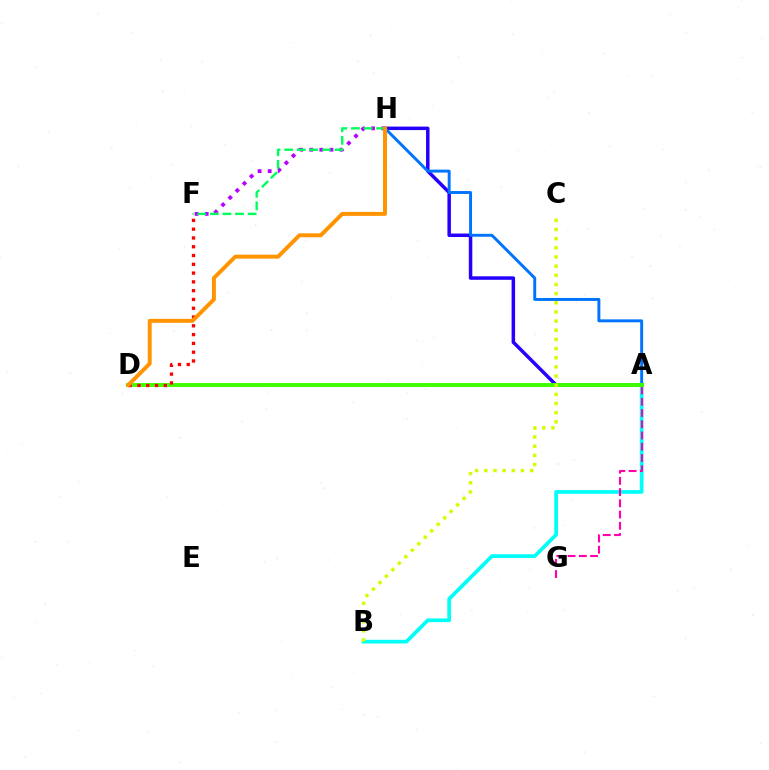{('A', 'H'): [{'color': '#2500ff', 'line_style': 'solid', 'thickness': 2.51}, {'color': '#0074ff', 'line_style': 'solid', 'thickness': 2.11}], ('A', 'B'): [{'color': '#00fff6', 'line_style': 'solid', 'thickness': 2.68}], ('A', 'G'): [{'color': '#ff00ac', 'line_style': 'dashed', 'thickness': 1.53}], ('F', 'H'): [{'color': '#b900ff', 'line_style': 'dotted', 'thickness': 2.74}, {'color': '#00ff5c', 'line_style': 'dashed', 'thickness': 1.71}], ('A', 'D'): [{'color': '#3dff00', 'line_style': 'solid', 'thickness': 2.81}], ('D', 'F'): [{'color': '#ff0000', 'line_style': 'dotted', 'thickness': 2.39}], ('D', 'H'): [{'color': '#ff9400', 'line_style': 'solid', 'thickness': 2.84}], ('B', 'C'): [{'color': '#d1ff00', 'line_style': 'dotted', 'thickness': 2.49}]}